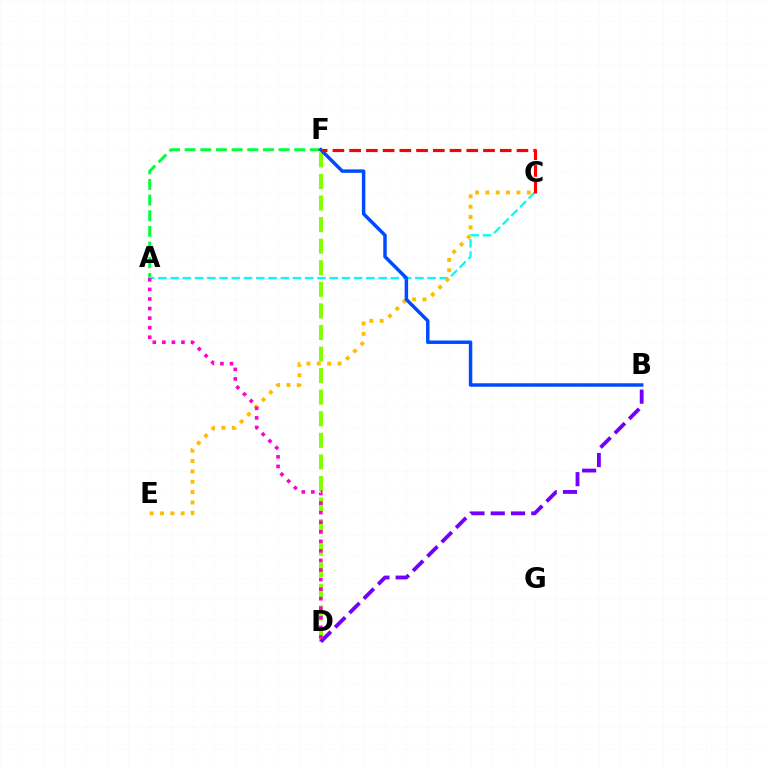{('D', 'F'): [{'color': '#84ff00', 'line_style': 'dashed', 'thickness': 2.93}], ('A', 'F'): [{'color': '#00ff39', 'line_style': 'dashed', 'thickness': 2.13}], ('A', 'C'): [{'color': '#00fff6', 'line_style': 'dashed', 'thickness': 1.66}], ('B', 'D'): [{'color': '#7200ff', 'line_style': 'dashed', 'thickness': 2.75}], ('C', 'E'): [{'color': '#ffbd00', 'line_style': 'dotted', 'thickness': 2.81}], ('A', 'D'): [{'color': '#ff00cf', 'line_style': 'dotted', 'thickness': 2.6}], ('B', 'F'): [{'color': '#004bff', 'line_style': 'solid', 'thickness': 2.5}], ('C', 'F'): [{'color': '#ff0000', 'line_style': 'dashed', 'thickness': 2.27}]}